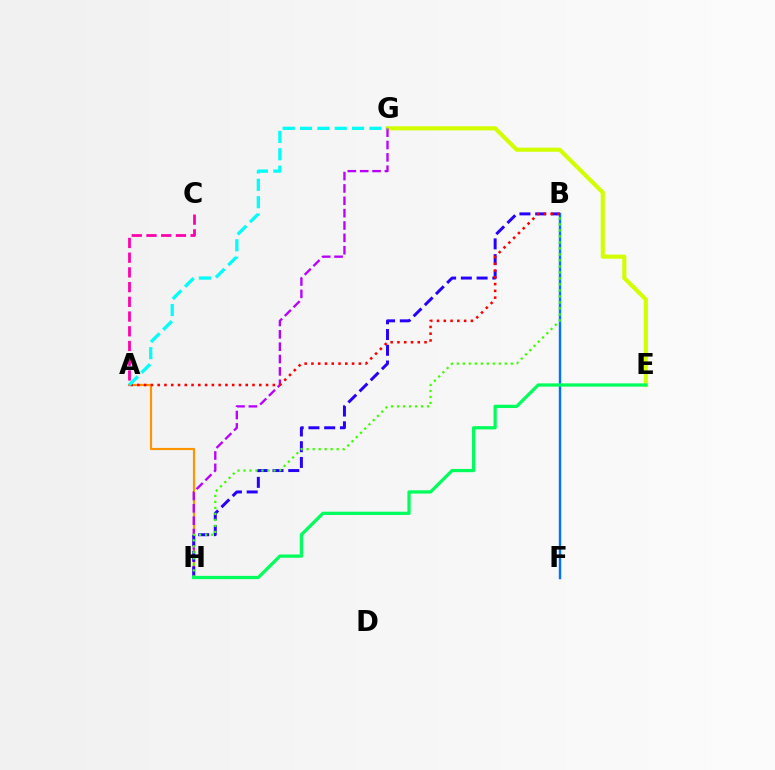{('A', 'H'): [{'color': '#ff9400', 'line_style': 'solid', 'thickness': 1.56}], ('B', 'F'): [{'color': '#0074ff', 'line_style': 'solid', 'thickness': 1.73}], ('E', 'G'): [{'color': '#d1ff00', 'line_style': 'solid', 'thickness': 2.97}], ('G', 'H'): [{'color': '#b900ff', 'line_style': 'dashed', 'thickness': 1.68}], ('B', 'H'): [{'color': '#2500ff', 'line_style': 'dashed', 'thickness': 2.14}, {'color': '#3dff00', 'line_style': 'dotted', 'thickness': 1.63}], ('A', 'B'): [{'color': '#ff0000', 'line_style': 'dotted', 'thickness': 1.84}], ('E', 'H'): [{'color': '#00ff5c', 'line_style': 'solid', 'thickness': 2.35}], ('A', 'C'): [{'color': '#ff00ac', 'line_style': 'dashed', 'thickness': 2.0}], ('A', 'G'): [{'color': '#00fff6', 'line_style': 'dashed', 'thickness': 2.36}]}